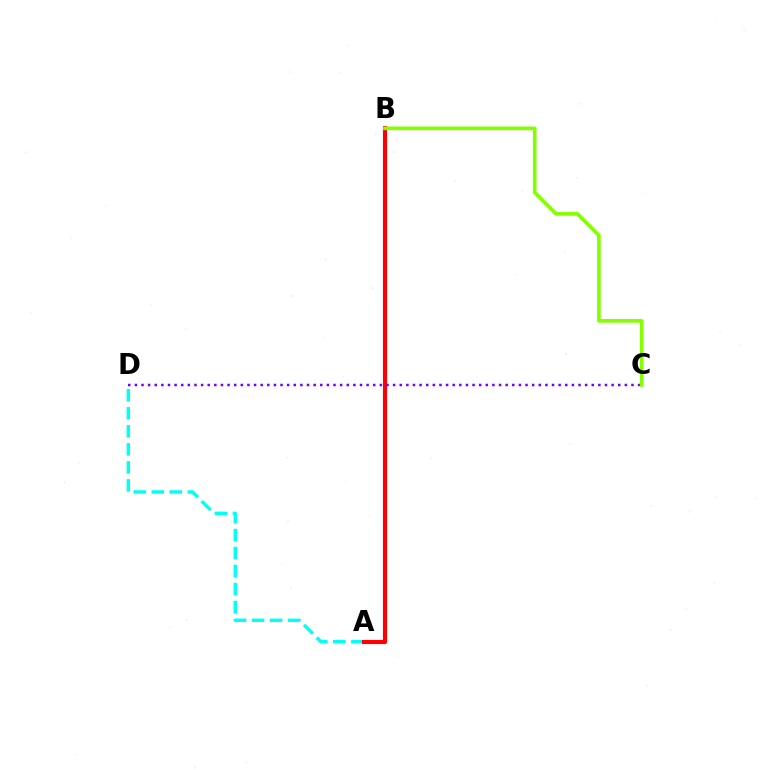{('A', 'D'): [{'color': '#00fff6', 'line_style': 'dashed', 'thickness': 2.45}], ('A', 'B'): [{'color': '#ff0000', 'line_style': 'solid', 'thickness': 2.97}], ('C', 'D'): [{'color': '#7200ff', 'line_style': 'dotted', 'thickness': 1.8}], ('B', 'C'): [{'color': '#84ff00', 'line_style': 'solid', 'thickness': 2.63}]}